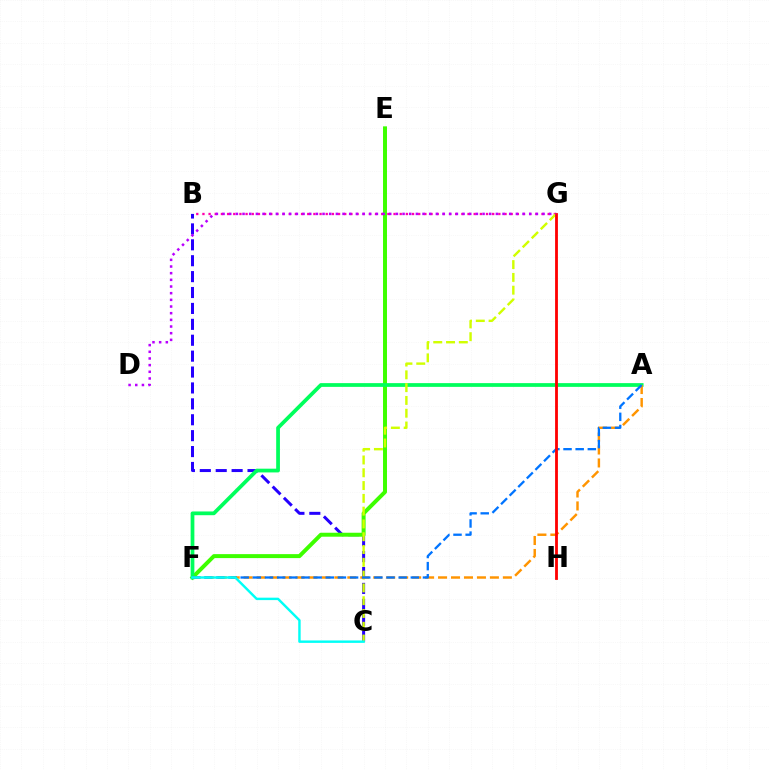{('B', 'C'): [{'color': '#2500ff', 'line_style': 'dashed', 'thickness': 2.16}], ('E', 'F'): [{'color': '#3dff00', 'line_style': 'solid', 'thickness': 2.86}], ('A', 'F'): [{'color': '#00ff5c', 'line_style': 'solid', 'thickness': 2.69}, {'color': '#ff9400', 'line_style': 'dashed', 'thickness': 1.76}, {'color': '#0074ff', 'line_style': 'dashed', 'thickness': 1.65}], ('B', 'G'): [{'color': '#ff00ac', 'line_style': 'dotted', 'thickness': 1.67}], ('C', 'G'): [{'color': '#d1ff00', 'line_style': 'dashed', 'thickness': 1.74}], ('C', 'F'): [{'color': '#00fff6', 'line_style': 'solid', 'thickness': 1.75}], ('G', 'H'): [{'color': '#ff0000', 'line_style': 'solid', 'thickness': 2.02}], ('D', 'G'): [{'color': '#b900ff', 'line_style': 'dotted', 'thickness': 1.81}]}